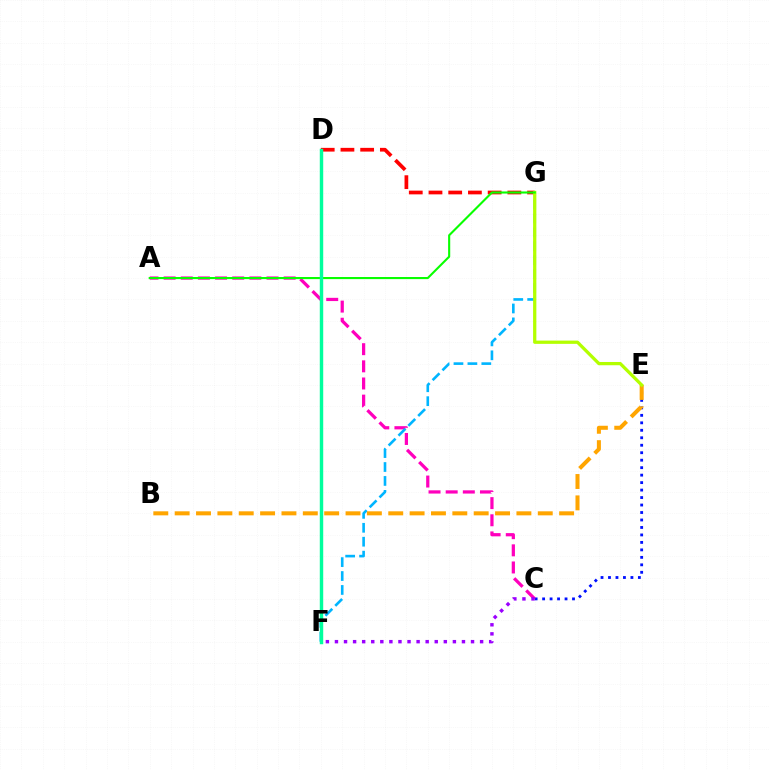{('C', 'E'): [{'color': '#0010ff', 'line_style': 'dotted', 'thickness': 2.03}], ('A', 'C'): [{'color': '#ff00bd', 'line_style': 'dashed', 'thickness': 2.33}], ('F', 'G'): [{'color': '#00b5ff', 'line_style': 'dashed', 'thickness': 1.89}], ('D', 'G'): [{'color': '#ff0000', 'line_style': 'dashed', 'thickness': 2.68}], ('B', 'E'): [{'color': '#ffa500', 'line_style': 'dashed', 'thickness': 2.9}], ('E', 'G'): [{'color': '#b3ff00', 'line_style': 'solid', 'thickness': 2.35}], ('A', 'G'): [{'color': '#08ff00', 'line_style': 'solid', 'thickness': 1.52}], ('D', 'F'): [{'color': '#00ff9d', 'line_style': 'solid', 'thickness': 2.47}], ('C', 'F'): [{'color': '#9b00ff', 'line_style': 'dotted', 'thickness': 2.46}]}